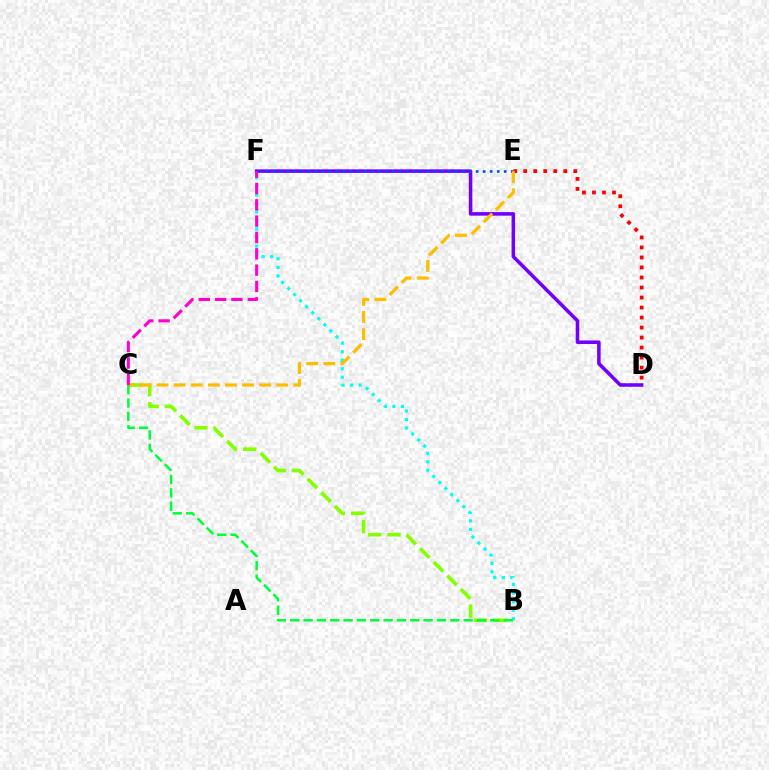{('D', 'F'): [{'color': '#7200ff', 'line_style': 'solid', 'thickness': 2.56}], ('B', 'C'): [{'color': '#84ff00', 'line_style': 'dashed', 'thickness': 2.61}, {'color': '#00ff39', 'line_style': 'dashed', 'thickness': 1.81}], ('D', 'E'): [{'color': '#ff0000', 'line_style': 'dotted', 'thickness': 2.72}], ('B', 'F'): [{'color': '#00fff6', 'line_style': 'dotted', 'thickness': 2.32}], ('E', 'F'): [{'color': '#004bff', 'line_style': 'dotted', 'thickness': 1.9}], ('C', 'E'): [{'color': '#ffbd00', 'line_style': 'dashed', 'thickness': 2.32}], ('C', 'F'): [{'color': '#ff00cf', 'line_style': 'dashed', 'thickness': 2.22}]}